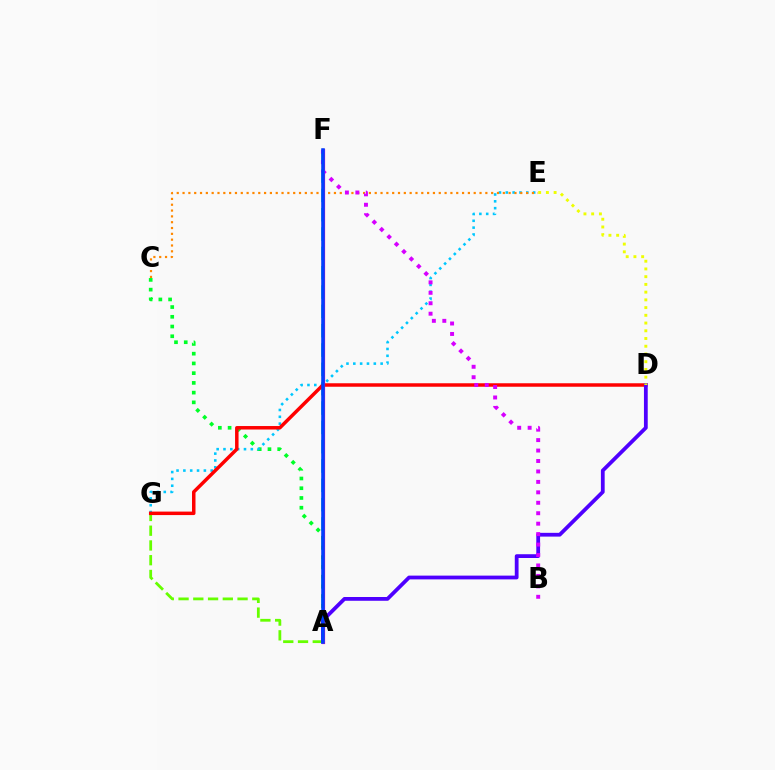{('A', 'G'): [{'color': '#66ff00', 'line_style': 'dashed', 'thickness': 2.0}], ('A', 'F'): [{'color': '#00ffaf', 'line_style': 'dashed', 'thickness': 2.63}, {'color': '#ff00a0', 'line_style': 'solid', 'thickness': 2.31}, {'color': '#003fff', 'line_style': 'solid', 'thickness': 2.53}], ('A', 'C'): [{'color': '#00ff27', 'line_style': 'dotted', 'thickness': 2.65}], ('E', 'G'): [{'color': '#00c7ff', 'line_style': 'dotted', 'thickness': 1.86}], ('C', 'E'): [{'color': '#ff8800', 'line_style': 'dotted', 'thickness': 1.58}], ('D', 'G'): [{'color': '#ff0000', 'line_style': 'solid', 'thickness': 2.51}], ('A', 'D'): [{'color': '#4f00ff', 'line_style': 'solid', 'thickness': 2.72}], ('B', 'F'): [{'color': '#d600ff', 'line_style': 'dotted', 'thickness': 2.84}], ('D', 'E'): [{'color': '#eeff00', 'line_style': 'dotted', 'thickness': 2.1}]}